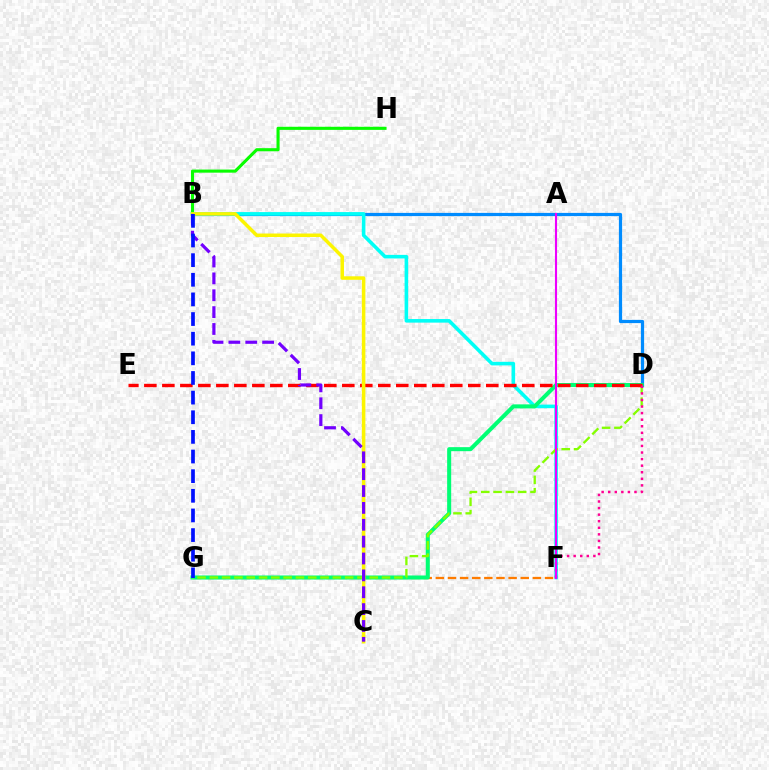{('B', 'D'): [{'color': '#008cff', 'line_style': 'solid', 'thickness': 2.31}], ('B', 'F'): [{'color': '#00fff6', 'line_style': 'solid', 'thickness': 2.58}], ('F', 'G'): [{'color': '#ff7c00', 'line_style': 'dashed', 'thickness': 1.65}], ('D', 'G'): [{'color': '#00ff74', 'line_style': 'solid', 'thickness': 2.9}, {'color': '#84ff00', 'line_style': 'dashed', 'thickness': 1.67}], ('B', 'H'): [{'color': '#08ff00', 'line_style': 'solid', 'thickness': 2.23}], ('D', 'E'): [{'color': '#ff0000', 'line_style': 'dashed', 'thickness': 2.44}], ('B', 'C'): [{'color': '#fcf500', 'line_style': 'solid', 'thickness': 2.53}, {'color': '#7200ff', 'line_style': 'dashed', 'thickness': 2.29}], ('D', 'F'): [{'color': '#ff0094', 'line_style': 'dotted', 'thickness': 1.78}], ('A', 'F'): [{'color': '#ee00ff', 'line_style': 'solid', 'thickness': 1.53}], ('B', 'G'): [{'color': '#0010ff', 'line_style': 'dashed', 'thickness': 2.67}]}